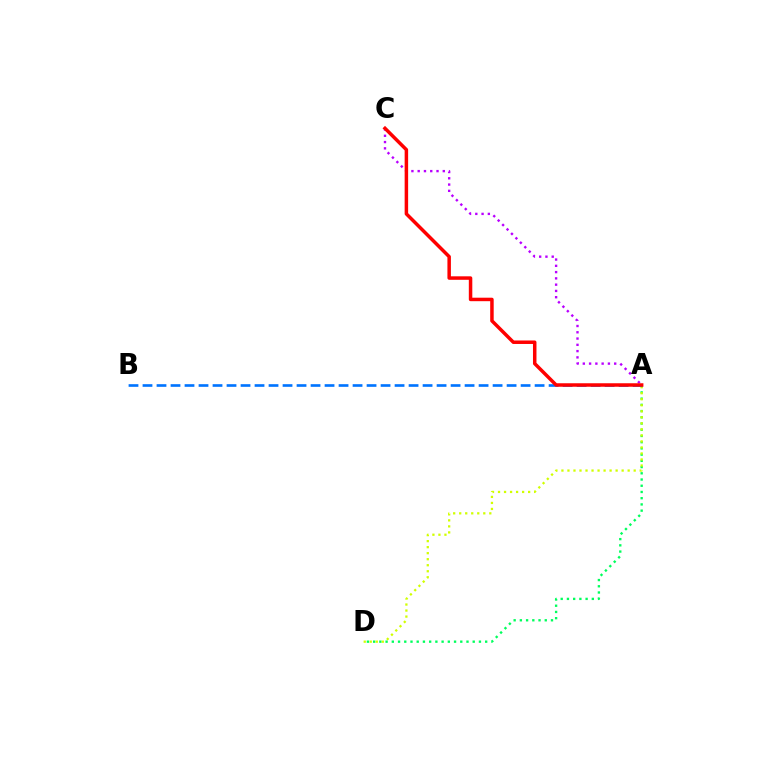{('A', 'D'): [{'color': '#00ff5c', 'line_style': 'dotted', 'thickness': 1.69}, {'color': '#d1ff00', 'line_style': 'dotted', 'thickness': 1.64}], ('A', 'B'): [{'color': '#0074ff', 'line_style': 'dashed', 'thickness': 1.9}], ('A', 'C'): [{'color': '#b900ff', 'line_style': 'dotted', 'thickness': 1.71}, {'color': '#ff0000', 'line_style': 'solid', 'thickness': 2.51}]}